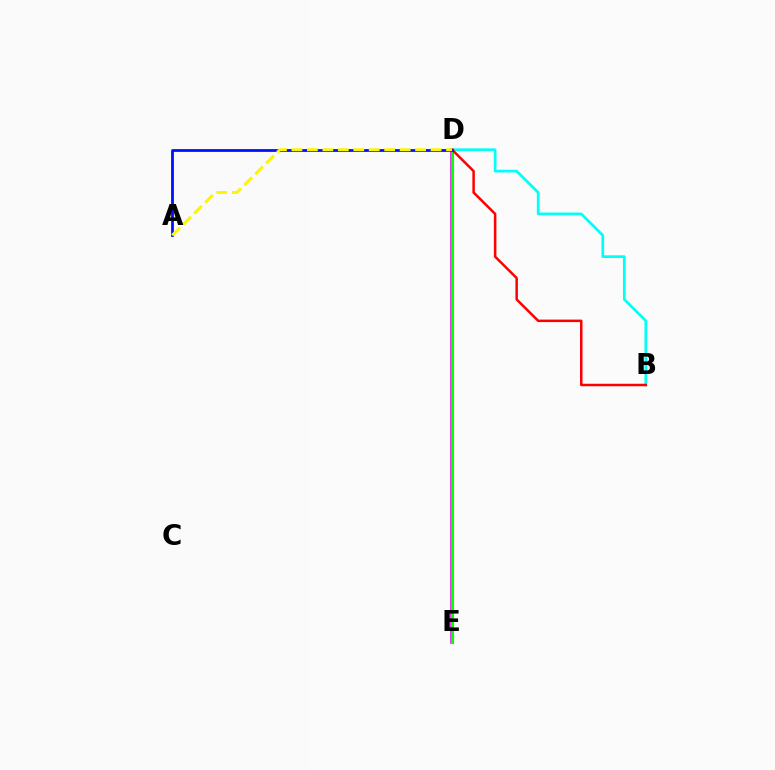{('D', 'E'): [{'color': '#ee00ff', 'line_style': 'solid', 'thickness': 2.59}, {'color': '#08ff00', 'line_style': 'solid', 'thickness': 2.23}], ('B', 'D'): [{'color': '#00fff6', 'line_style': 'solid', 'thickness': 1.95}, {'color': '#ff0000', 'line_style': 'solid', 'thickness': 1.8}], ('A', 'D'): [{'color': '#0010ff', 'line_style': 'solid', 'thickness': 2.0}, {'color': '#fcf500', 'line_style': 'dashed', 'thickness': 2.1}]}